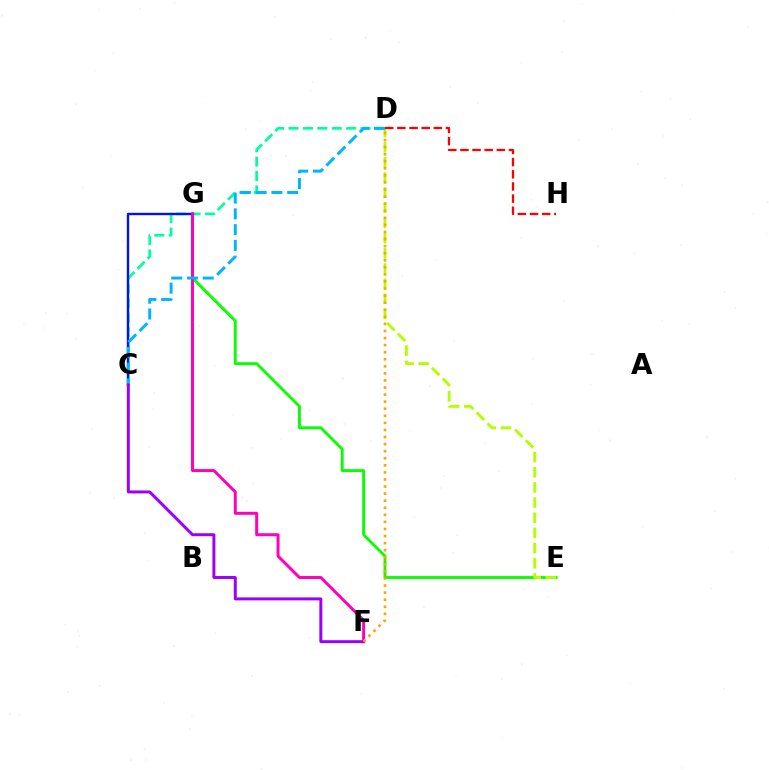{('E', 'G'): [{'color': '#08ff00', 'line_style': 'solid', 'thickness': 2.07}], ('C', 'D'): [{'color': '#00ff9d', 'line_style': 'dashed', 'thickness': 1.96}, {'color': '#00b5ff', 'line_style': 'dashed', 'thickness': 2.14}], ('C', 'G'): [{'color': '#0010ff', 'line_style': 'solid', 'thickness': 1.7}], ('D', 'E'): [{'color': '#b3ff00', 'line_style': 'dashed', 'thickness': 2.06}], ('F', 'G'): [{'color': '#ff00bd', 'line_style': 'solid', 'thickness': 2.14}], ('D', 'H'): [{'color': '#ff0000', 'line_style': 'dashed', 'thickness': 1.65}], ('C', 'F'): [{'color': '#9b00ff', 'line_style': 'solid', 'thickness': 2.13}], ('D', 'F'): [{'color': '#ffa500', 'line_style': 'dotted', 'thickness': 1.92}]}